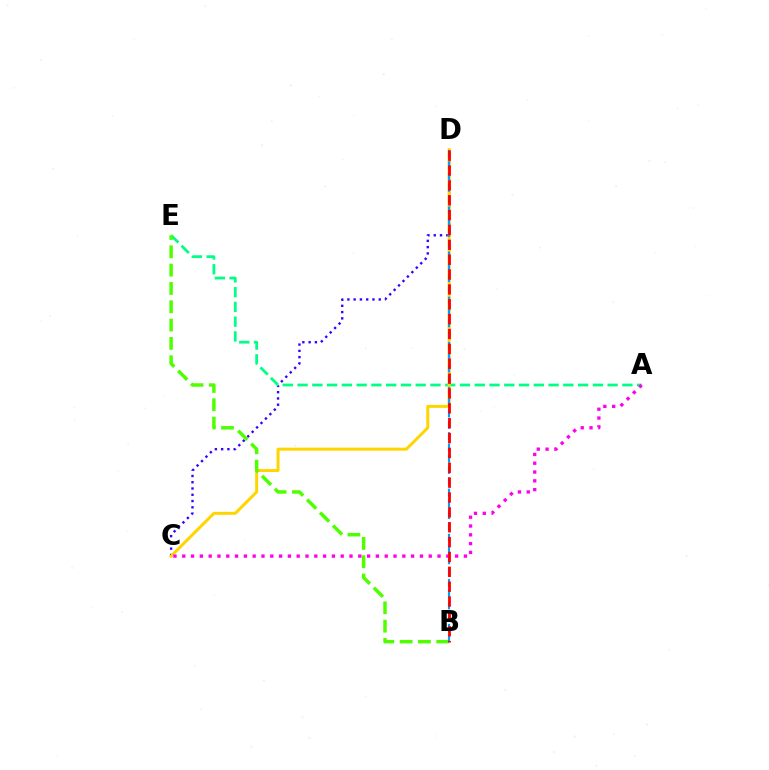{('C', 'D'): [{'color': '#3700ff', 'line_style': 'dotted', 'thickness': 1.7}, {'color': '#ffd500', 'line_style': 'solid', 'thickness': 2.16}], ('A', 'E'): [{'color': '#00ff86', 'line_style': 'dashed', 'thickness': 2.01}], ('B', 'E'): [{'color': '#4fff00', 'line_style': 'dashed', 'thickness': 2.49}], ('B', 'D'): [{'color': '#009eff', 'line_style': 'dashed', 'thickness': 1.53}, {'color': '#ff0000', 'line_style': 'dashed', 'thickness': 2.02}], ('A', 'C'): [{'color': '#ff00ed', 'line_style': 'dotted', 'thickness': 2.39}]}